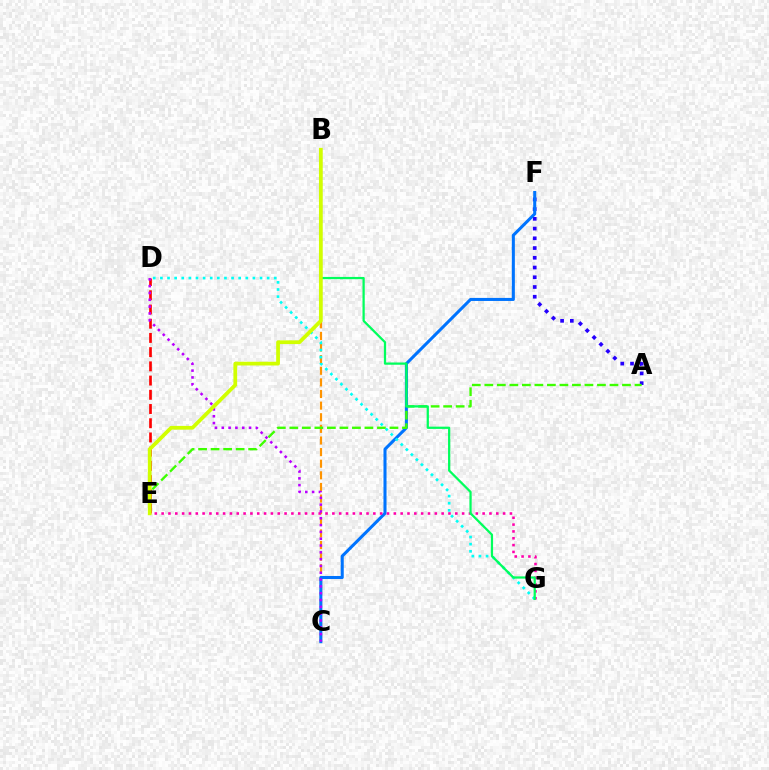{('A', 'F'): [{'color': '#2500ff', 'line_style': 'dotted', 'thickness': 2.65}], ('B', 'C'): [{'color': '#ff9400', 'line_style': 'dashed', 'thickness': 1.58}], ('C', 'F'): [{'color': '#0074ff', 'line_style': 'solid', 'thickness': 2.19}], ('A', 'E'): [{'color': '#3dff00', 'line_style': 'dashed', 'thickness': 1.7}], ('D', 'E'): [{'color': '#ff0000', 'line_style': 'dashed', 'thickness': 1.93}], ('E', 'G'): [{'color': '#ff00ac', 'line_style': 'dotted', 'thickness': 1.86}], ('D', 'G'): [{'color': '#00fff6', 'line_style': 'dotted', 'thickness': 1.93}], ('C', 'D'): [{'color': '#b900ff', 'line_style': 'dotted', 'thickness': 1.85}], ('B', 'G'): [{'color': '#00ff5c', 'line_style': 'solid', 'thickness': 1.62}], ('B', 'E'): [{'color': '#d1ff00', 'line_style': 'solid', 'thickness': 2.7}]}